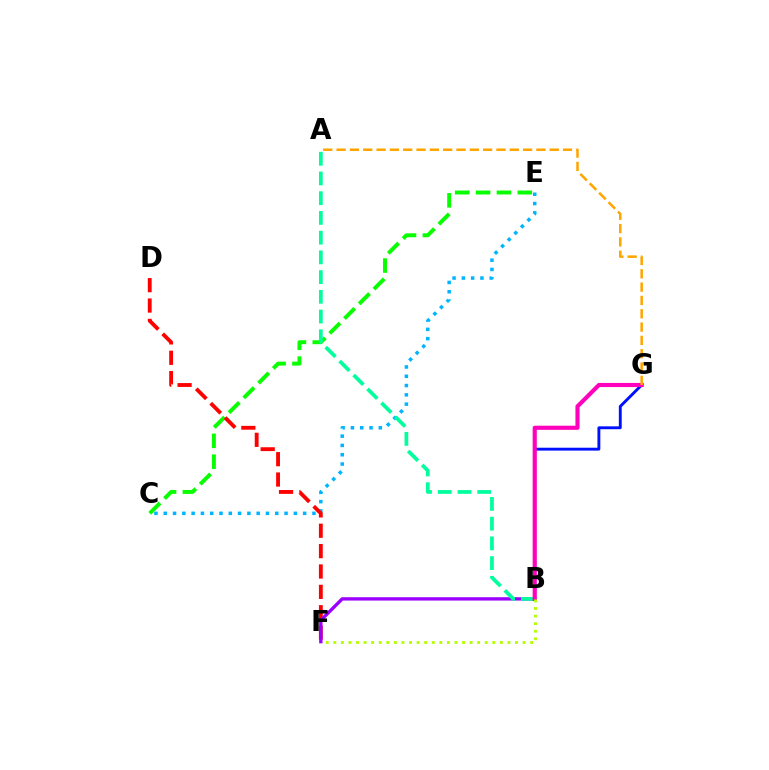{('C', 'E'): [{'color': '#00b5ff', 'line_style': 'dotted', 'thickness': 2.53}, {'color': '#08ff00', 'line_style': 'dashed', 'thickness': 2.83}], ('D', 'F'): [{'color': '#ff0000', 'line_style': 'dashed', 'thickness': 2.77}], ('B', 'F'): [{'color': '#9b00ff', 'line_style': 'solid', 'thickness': 2.41}, {'color': '#b3ff00', 'line_style': 'dotted', 'thickness': 2.06}], ('B', 'G'): [{'color': '#0010ff', 'line_style': 'solid', 'thickness': 2.08}, {'color': '#ff00bd', 'line_style': 'solid', 'thickness': 2.98}], ('A', 'B'): [{'color': '#00ff9d', 'line_style': 'dashed', 'thickness': 2.68}], ('A', 'G'): [{'color': '#ffa500', 'line_style': 'dashed', 'thickness': 1.81}]}